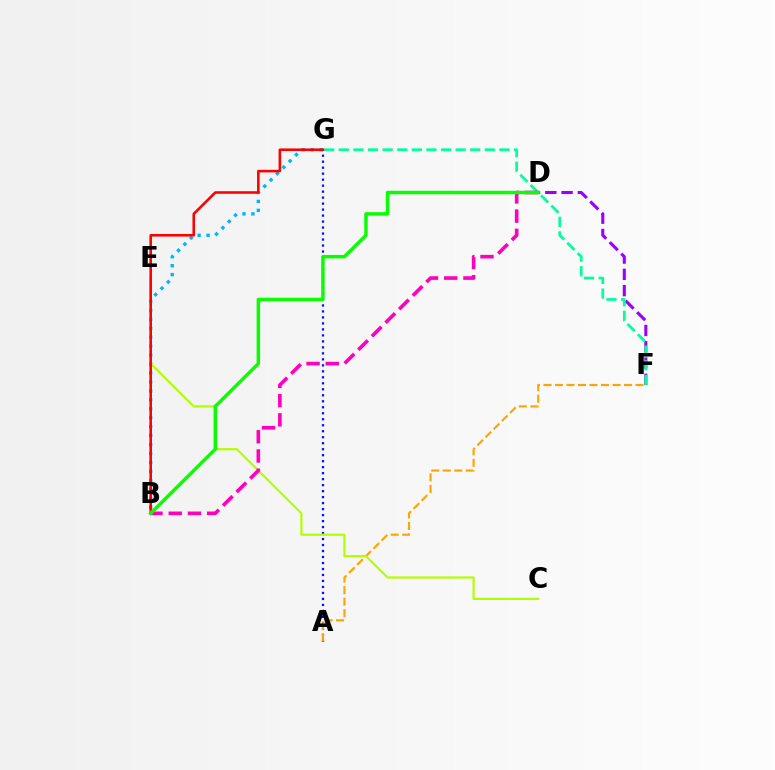{('B', 'G'): [{'color': '#00b5ff', 'line_style': 'dotted', 'thickness': 2.43}, {'color': '#ff0000', 'line_style': 'solid', 'thickness': 1.86}], ('D', 'F'): [{'color': '#9b00ff', 'line_style': 'dashed', 'thickness': 2.21}], ('A', 'G'): [{'color': '#0010ff', 'line_style': 'dotted', 'thickness': 1.63}], ('F', 'G'): [{'color': '#00ff9d', 'line_style': 'dashed', 'thickness': 1.98}], ('A', 'F'): [{'color': '#ffa500', 'line_style': 'dashed', 'thickness': 1.56}], ('C', 'E'): [{'color': '#b3ff00', 'line_style': 'solid', 'thickness': 1.58}], ('B', 'D'): [{'color': '#ff00bd', 'line_style': 'dashed', 'thickness': 2.61}, {'color': '#08ff00', 'line_style': 'solid', 'thickness': 2.47}]}